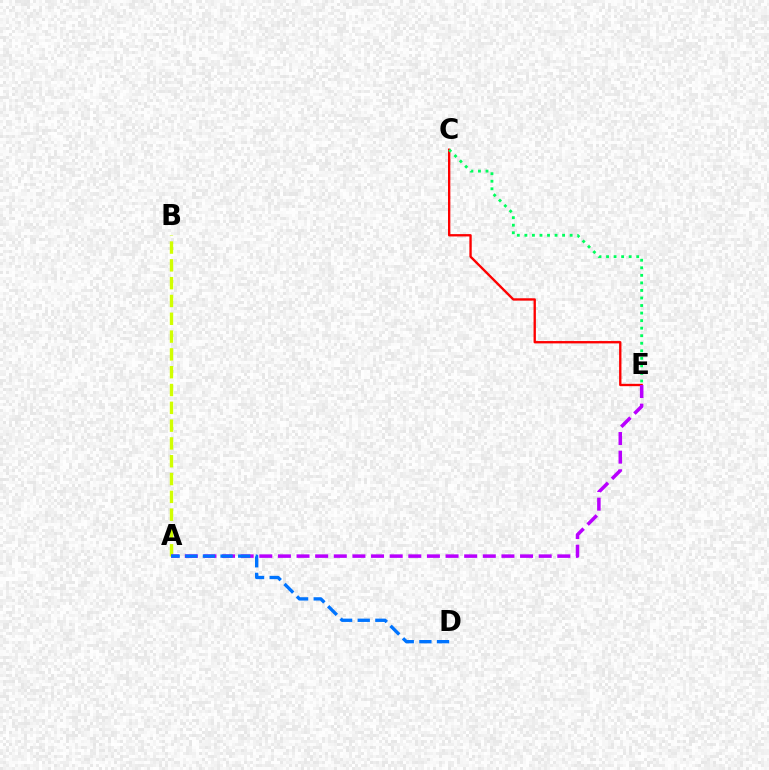{('A', 'B'): [{'color': '#d1ff00', 'line_style': 'dashed', 'thickness': 2.42}], ('C', 'E'): [{'color': '#ff0000', 'line_style': 'solid', 'thickness': 1.69}, {'color': '#00ff5c', 'line_style': 'dotted', 'thickness': 2.05}], ('A', 'E'): [{'color': '#b900ff', 'line_style': 'dashed', 'thickness': 2.53}], ('A', 'D'): [{'color': '#0074ff', 'line_style': 'dashed', 'thickness': 2.39}]}